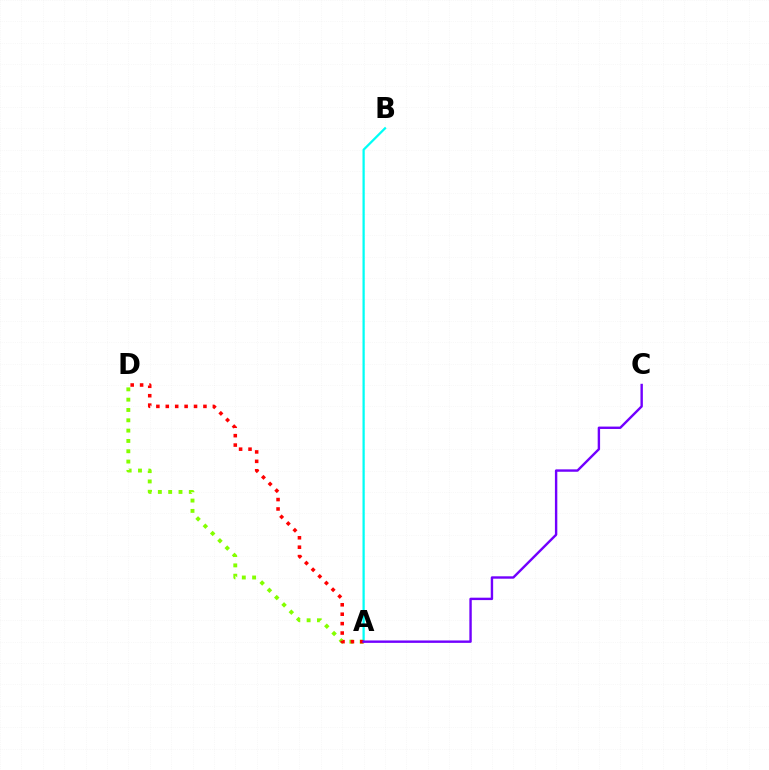{('A', 'D'): [{'color': '#84ff00', 'line_style': 'dotted', 'thickness': 2.8}, {'color': '#ff0000', 'line_style': 'dotted', 'thickness': 2.56}], ('A', 'B'): [{'color': '#00fff6', 'line_style': 'solid', 'thickness': 1.63}], ('A', 'C'): [{'color': '#7200ff', 'line_style': 'solid', 'thickness': 1.73}]}